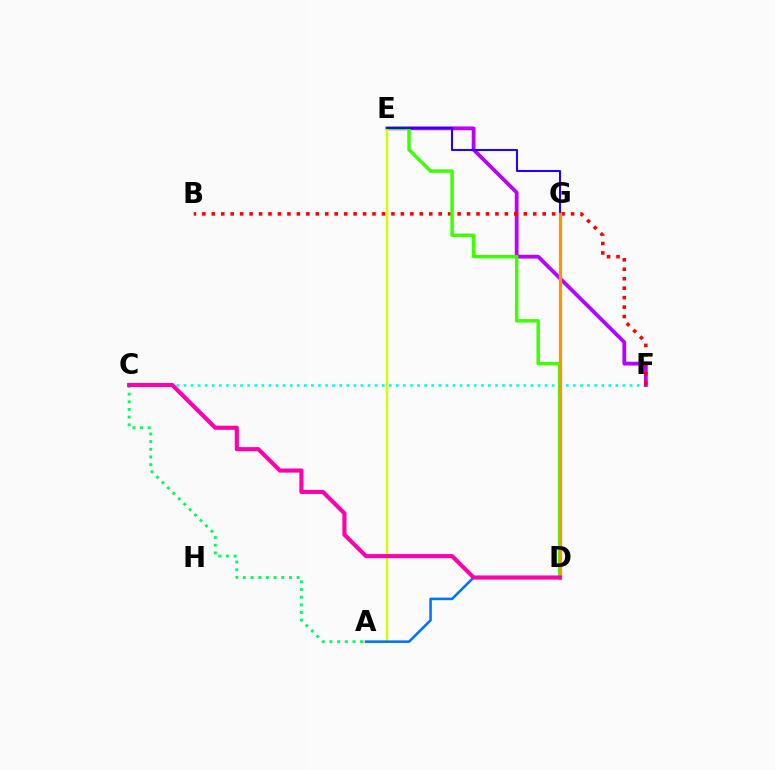{('C', 'F'): [{'color': '#00fff6', 'line_style': 'dotted', 'thickness': 1.92}], ('E', 'F'): [{'color': '#b900ff', 'line_style': 'solid', 'thickness': 2.73}], ('B', 'F'): [{'color': '#ff0000', 'line_style': 'dotted', 'thickness': 2.57}], ('D', 'E'): [{'color': '#3dff00', 'line_style': 'solid', 'thickness': 2.48}], ('A', 'C'): [{'color': '#00ff5c', 'line_style': 'dotted', 'thickness': 2.08}], ('A', 'E'): [{'color': '#d1ff00', 'line_style': 'solid', 'thickness': 1.74}], ('E', 'G'): [{'color': '#2500ff', 'line_style': 'solid', 'thickness': 1.5}], ('D', 'G'): [{'color': '#ff9400', 'line_style': 'solid', 'thickness': 2.31}], ('A', 'D'): [{'color': '#0074ff', 'line_style': 'solid', 'thickness': 1.85}], ('C', 'D'): [{'color': '#ff00ac', 'line_style': 'solid', 'thickness': 2.96}]}